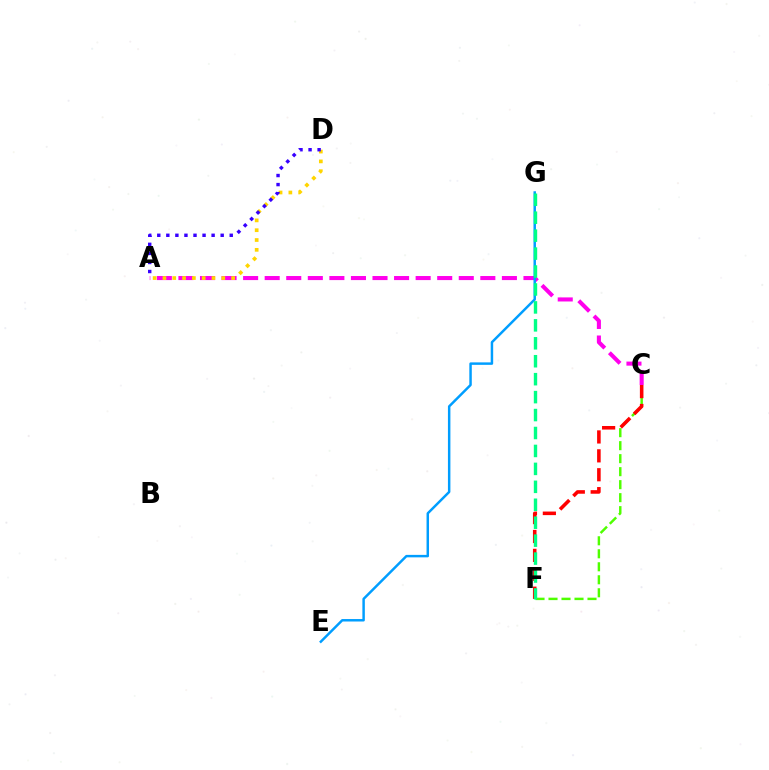{('A', 'C'): [{'color': '#ff00ed', 'line_style': 'dashed', 'thickness': 2.93}], ('C', 'F'): [{'color': '#4fff00', 'line_style': 'dashed', 'thickness': 1.77}, {'color': '#ff0000', 'line_style': 'dashed', 'thickness': 2.57}], ('A', 'D'): [{'color': '#ffd500', 'line_style': 'dotted', 'thickness': 2.67}, {'color': '#3700ff', 'line_style': 'dotted', 'thickness': 2.46}], ('E', 'G'): [{'color': '#009eff', 'line_style': 'solid', 'thickness': 1.78}], ('F', 'G'): [{'color': '#00ff86', 'line_style': 'dashed', 'thickness': 2.44}]}